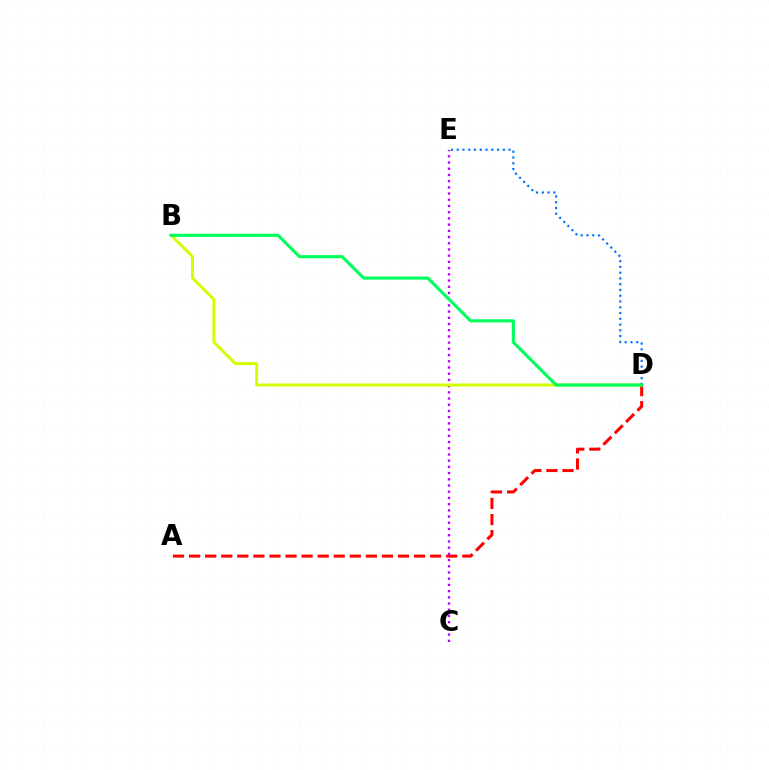{('A', 'D'): [{'color': '#ff0000', 'line_style': 'dashed', 'thickness': 2.18}], ('C', 'E'): [{'color': '#b900ff', 'line_style': 'dotted', 'thickness': 1.69}], ('B', 'D'): [{'color': '#d1ff00', 'line_style': 'solid', 'thickness': 2.14}, {'color': '#00ff5c', 'line_style': 'solid', 'thickness': 2.22}], ('D', 'E'): [{'color': '#0074ff', 'line_style': 'dotted', 'thickness': 1.57}]}